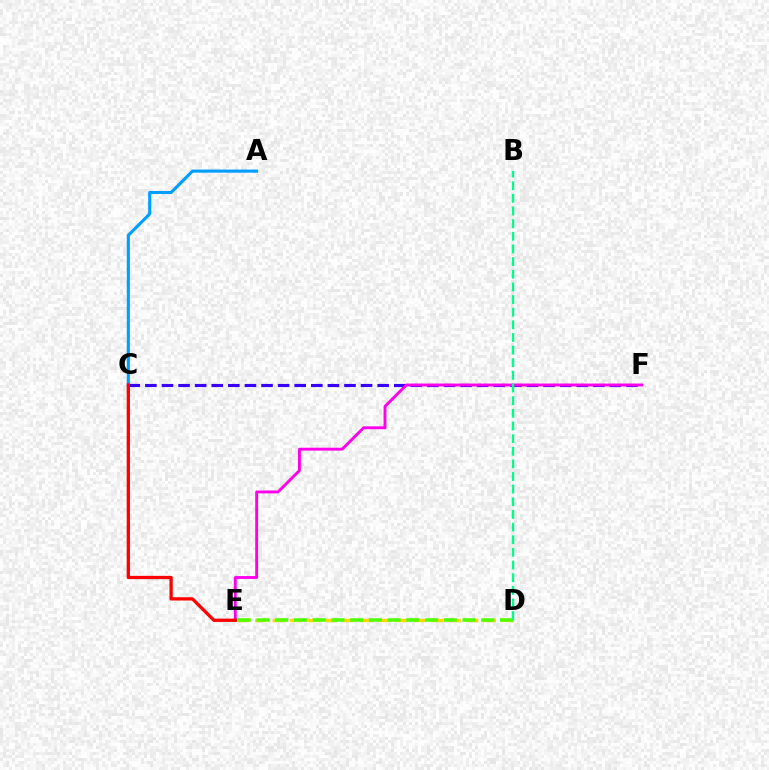{('C', 'F'): [{'color': '#3700ff', 'line_style': 'dashed', 'thickness': 2.25}], ('A', 'C'): [{'color': '#009eff', 'line_style': 'solid', 'thickness': 2.23}], ('E', 'F'): [{'color': '#ff00ed', 'line_style': 'solid', 'thickness': 2.08}], ('C', 'E'): [{'color': '#ff0000', 'line_style': 'solid', 'thickness': 2.36}], ('D', 'E'): [{'color': '#ffd500', 'line_style': 'dashed', 'thickness': 2.39}, {'color': '#4fff00', 'line_style': 'dashed', 'thickness': 2.54}], ('B', 'D'): [{'color': '#00ff86', 'line_style': 'dashed', 'thickness': 1.72}]}